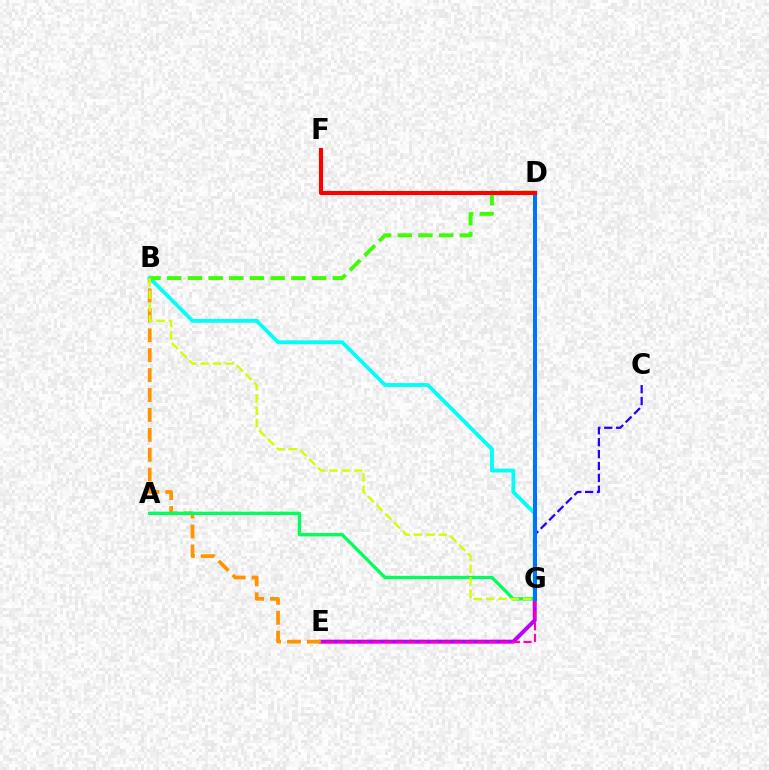{('E', 'G'): [{'color': '#b900ff', 'line_style': 'solid', 'thickness': 2.85}, {'color': '#ff00ac', 'line_style': 'dashed', 'thickness': 1.58}], ('C', 'G'): [{'color': '#2500ff', 'line_style': 'dashed', 'thickness': 1.62}], ('B', 'E'): [{'color': '#ff9400', 'line_style': 'dashed', 'thickness': 2.71}], ('A', 'G'): [{'color': '#00ff5c', 'line_style': 'solid', 'thickness': 2.39}], ('B', 'G'): [{'color': '#00fff6', 'line_style': 'solid', 'thickness': 2.75}, {'color': '#d1ff00', 'line_style': 'dashed', 'thickness': 1.68}], ('D', 'G'): [{'color': '#0074ff', 'line_style': 'solid', 'thickness': 2.9}], ('B', 'D'): [{'color': '#3dff00', 'line_style': 'dashed', 'thickness': 2.81}], ('D', 'F'): [{'color': '#ff0000', 'line_style': 'solid', 'thickness': 2.99}]}